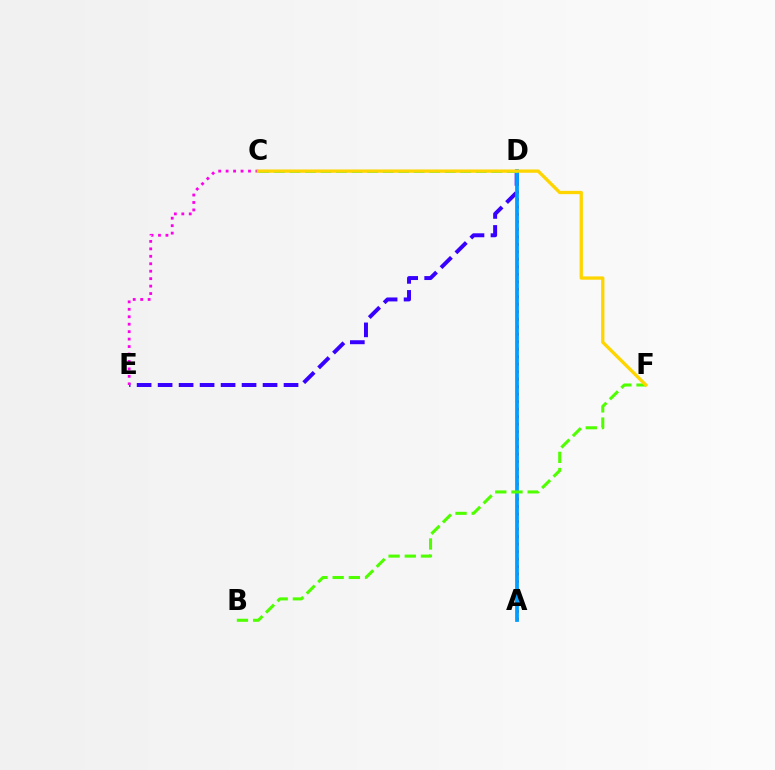{('D', 'E'): [{'color': '#3700ff', 'line_style': 'dashed', 'thickness': 2.85}], ('A', 'D'): [{'color': '#ff0000', 'line_style': 'dotted', 'thickness': 2.04}, {'color': '#009eff', 'line_style': 'solid', 'thickness': 2.7}], ('C', 'E'): [{'color': '#ff00ed', 'line_style': 'dotted', 'thickness': 2.02}], ('C', 'D'): [{'color': '#00ff86', 'line_style': 'dashed', 'thickness': 2.11}], ('B', 'F'): [{'color': '#4fff00', 'line_style': 'dashed', 'thickness': 2.2}], ('C', 'F'): [{'color': '#ffd500', 'line_style': 'solid', 'thickness': 2.38}]}